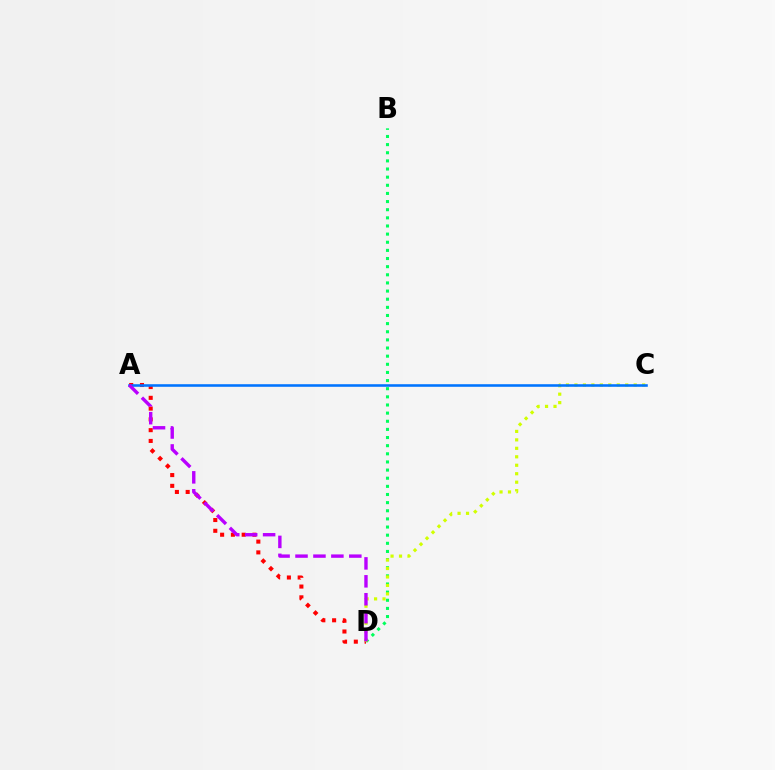{('A', 'D'): [{'color': '#ff0000', 'line_style': 'dotted', 'thickness': 2.93}, {'color': '#b900ff', 'line_style': 'dashed', 'thickness': 2.44}], ('B', 'D'): [{'color': '#00ff5c', 'line_style': 'dotted', 'thickness': 2.21}], ('C', 'D'): [{'color': '#d1ff00', 'line_style': 'dotted', 'thickness': 2.3}], ('A', 'C'): [{'color': '#0074ff', 'line_style': 'solid', 'thickness': 1.86}]}